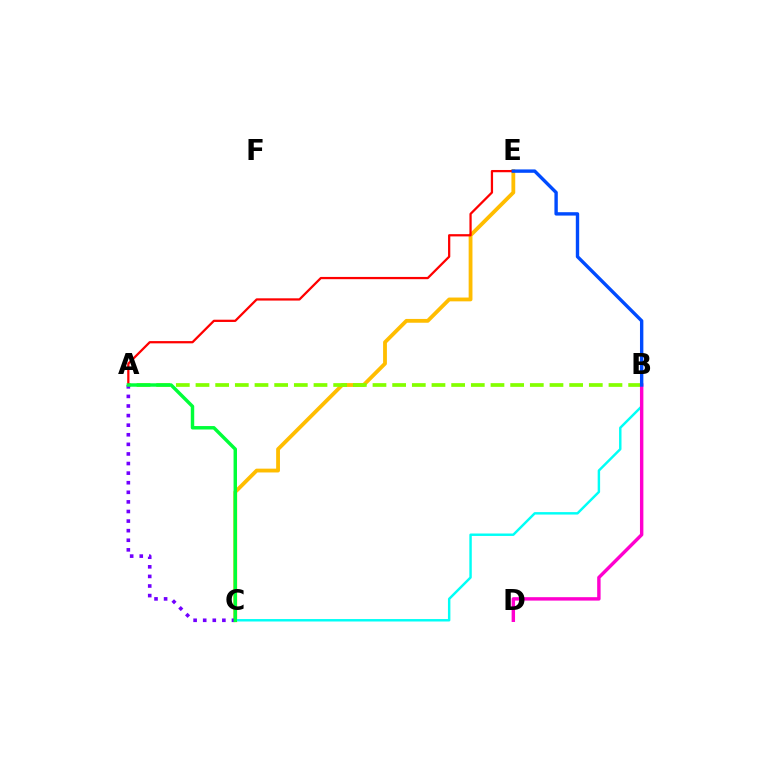{('C', 'E'): [{'color': '#ffbd00', 'line_style': 'solid', 'thickness': 2.74}], ('A', 'B'): [{'color': '#84ff00', 'line_style': 'dashed', 'thickness': 2.67}], ('B', 'C'): [{'color': '#00fff6', 'line_style': 'solid', 'thickness': 1.76}], ('B', 'D'): [{'color': '#ff00cf', 'line_style': 'solid', 'thickness': 2.46}], ('A', 'E'): [{'color': '#ff0000', 'line_style': 'solid', 'thickness': 1.62}], ('B', 'E'): [{'color': '#004bff', 'line_style': 'solid', 'thickness': 2.44}], ('A', 'C'): [{'color': '#7200ff', 'line_style': 'dotted', 'thickness': 2.61}, {'color': '#00ff39', 'line_style': 'solid', 'thickness': 2.48}]}